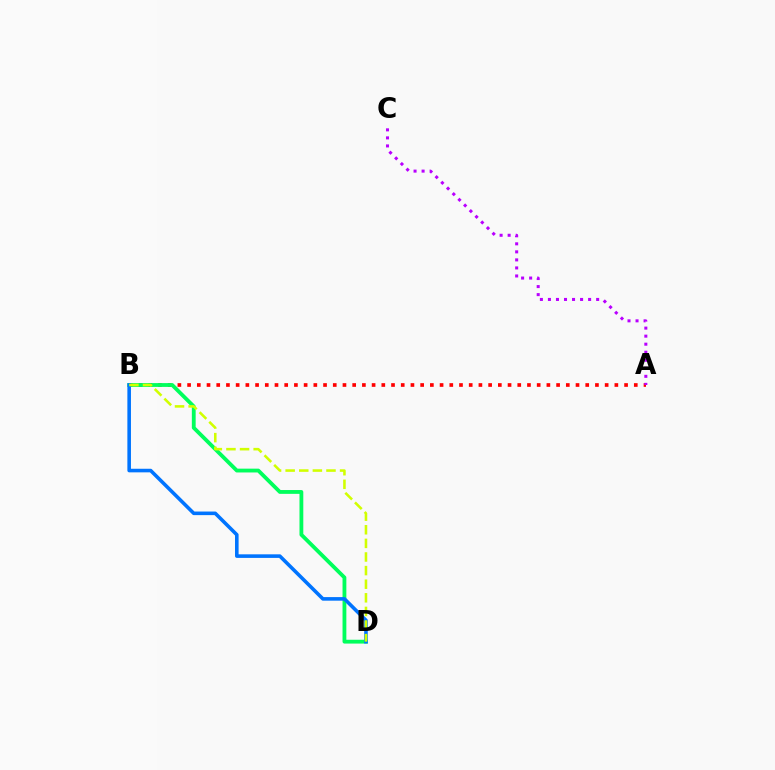{('A', 'B'): [{'color': '#ff0000', 'line_style': 'dotted', 'thickness': 2.64}], ('A', 'C'): [{'color': '#b900ff', 'line_style': 'dotted', 'thickness': 2.18}], ('B', 'D'): [{'color': '#00ff5c', 'line_style': 'solid', 'thickness': 2.75}, {'color': '#0074ff', 'line_style': 'solid', 'thickness': 2.58}, {'color': '#d1ff00', 'line_style': 'dashed', 'thickness': 1.85}]}